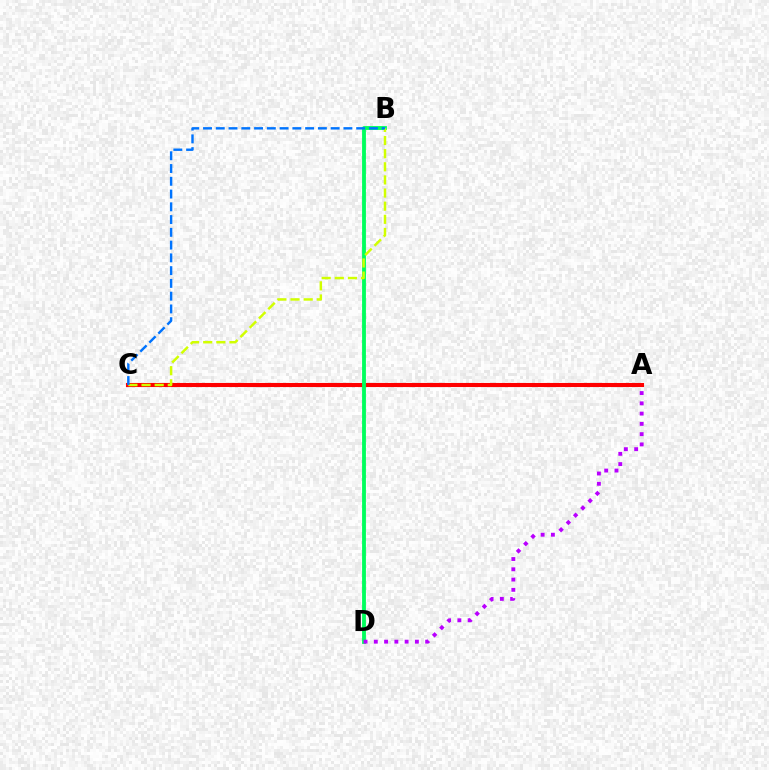{('A', 'C'): [{'color': '#ff0000', 'line_style': 'solid', 'thickness': 2.94}], ('B', 'D'): [{'color': '#00ff5c', 'line_style': 'solid', 'thickness': 2.76}], ('A', 'D'): [{'color': '#b900ff', 'line_style': 'dotted', 'thickness': 2.79}], ('B', 'C'): [{'color': '#d1ff00', 'line_style': 'dashed', 'thickness': 1.78}, {'color': '#0074ff', 'line_style': 'dashed', 'thickness': 1.73}]}